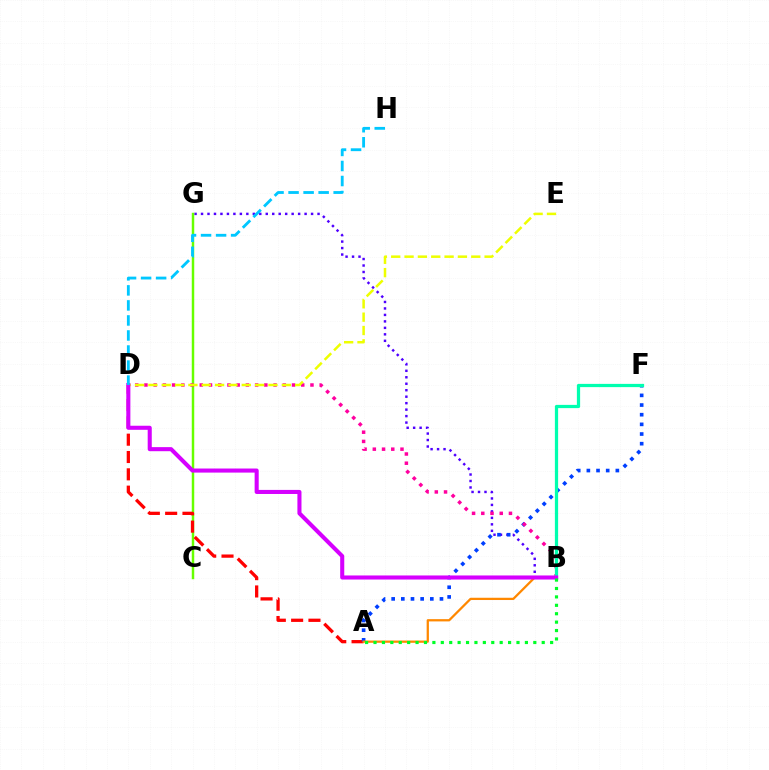{('B', 'G'): [{'color': '#4f00ff', 'line_style': 'dotted', 'thickness': 1.76}], ('C', 'G'): [{'color': '#66ff00', 'line_style': 'solid', 'thickness': 1.78}], ('A', 'D'): [{'color': '#ff0000', 'line_style': 'dashed', 'thickness': 2.35}], ('A', 'F'): [{'color': '#003fff', 'line_style': 'dotted', 'thickness': 2.63}], ('A', 'B'): [{'color': '#ff8800', 'line_style': 'solid', 'thickness': 1.63}, {'color': '#00ff27', 'line_style': 'dotted', 'thickness': 2.29}], ('B', 'D'): [{'color': '#ff00a0', 'line_style': 'dotted', 'thickness': 2.51}, {'color': '#d600ff', 'line_style': 'solid', 'thickness': 2.93}], ('D', 'E'): [{'color': '#eeff00', 'line_style': 'dashed', 'thickness': 1.81}], ('B', 'F'): [{'color': '#00ffaf', 'line_style': 'solid', 'thickness': 2.33}], ('D', 'H'): [{'color': '#00c7ff', 'line_style': 'dashed', 'thickness': 2.04}]}